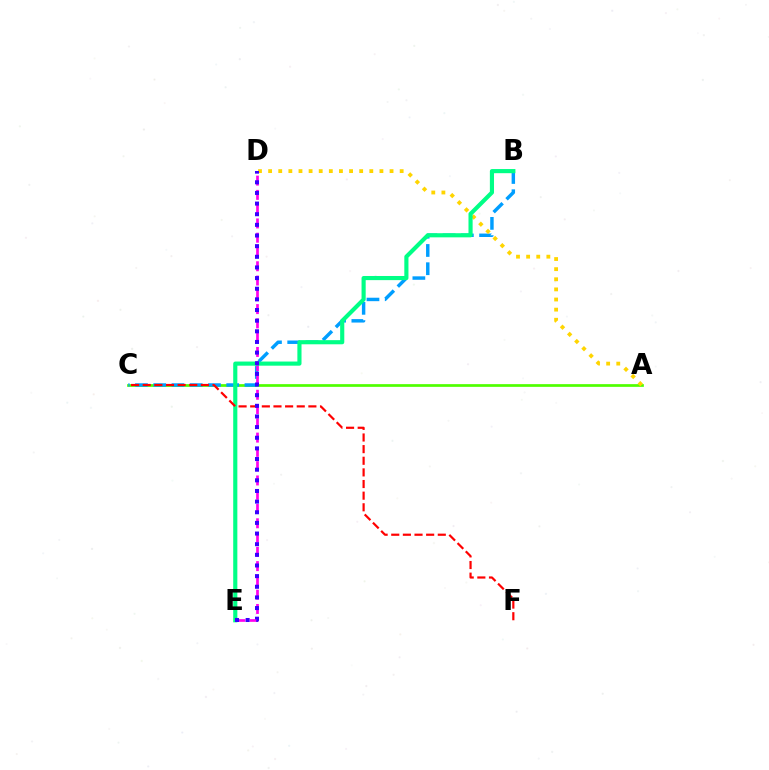{('A', 'C'): [{'color': '#4fff00', 'line_style': 'solid', 'thickness': 1.95}], ('B', 'C'): [{'color': '#009eff', 'line_style': 'dashed', 'thickness': 2.48}], ('D', 'E'): [{'color': '#ff00ed', 'line_style': 'dashed', 'thickness': 1.94}, {'color': '#3700ff', 'line_style': 'dotted', 'thickness': 2.89}], ('A', 'D'): [{'color': '#ffd500', 'line_style': 'dotted', 'thickness': 2.75}], ('B', 'E'): [{'color': '#00ff86', 'line_style': 'solid', 'thickness': 2.98}], ('C', 'F'): [{'color': '#ff0000', 'line_style': 'dashed', 'thickness': 1.58}]}